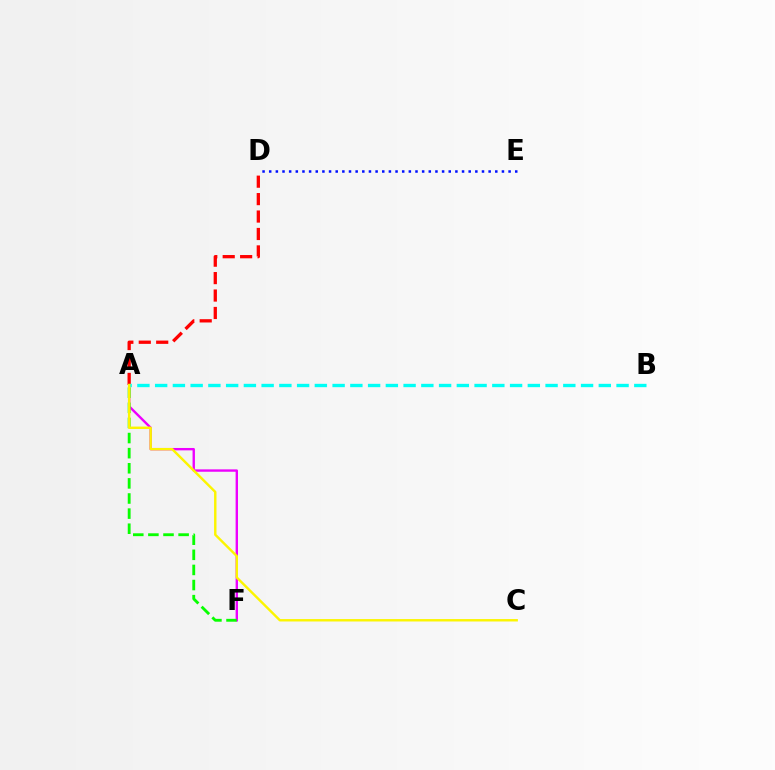{('A', 'F'): [{'color': '#ee00ff', 'line_style': 'solid', 'thickness': 1.72}, {'color': '#08ff00', 'line_style': 'dashed', 'thickness': 2.05}], ('A', 'D'): [{'color': '#ff0000', 'line_style': 'dashed', 'thickness': 2.37}], ('A', 'B'): [{'color': '#00fff6', 'line_style': 'dashed', 'thickness': 2.41}], ('A', 'C'): [{'color': '#fcf500', 'line_style': 'solid', 'thickness': 1.74}], ('D', 'E'): [{'color': '#0010ff', 'line_style': 'dotted', 'thickness': 1.81}]}